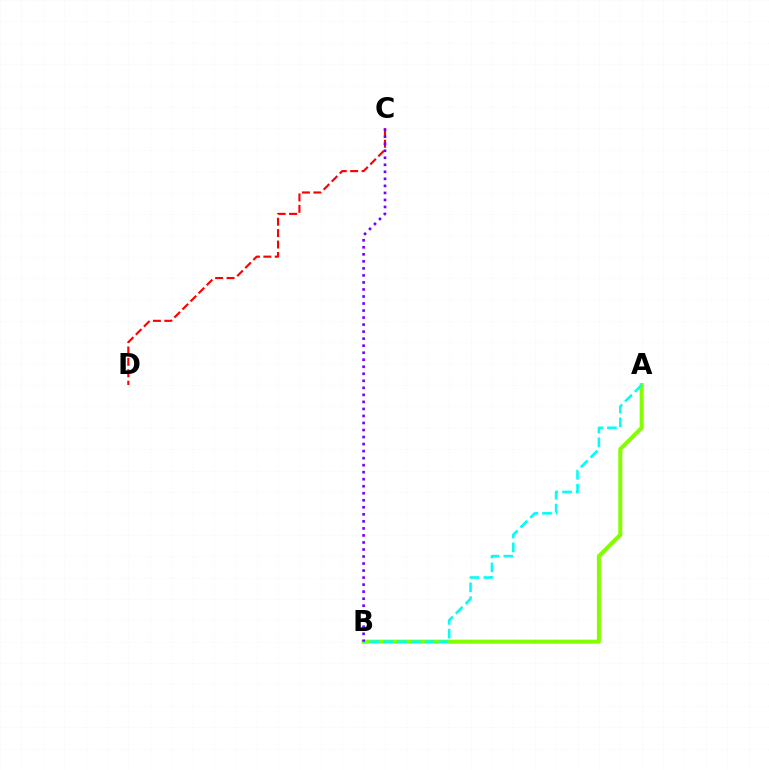{('A', 'B'): [{'color': '#84ff00', 'line_style': 'solid', 'thickness': 2.91}, {'color': '#00fff6', 'line_style': 'dashed', 'thickness': 1.87}], ('C', 'D'): [{'color': '#ff0000', 'line_style': 'dashed', 'thickness': 1.55}], ('B', 'C'): [{'color': '#7200ff', 'line_style': 'dotted', 'thickness': 1.91}]}